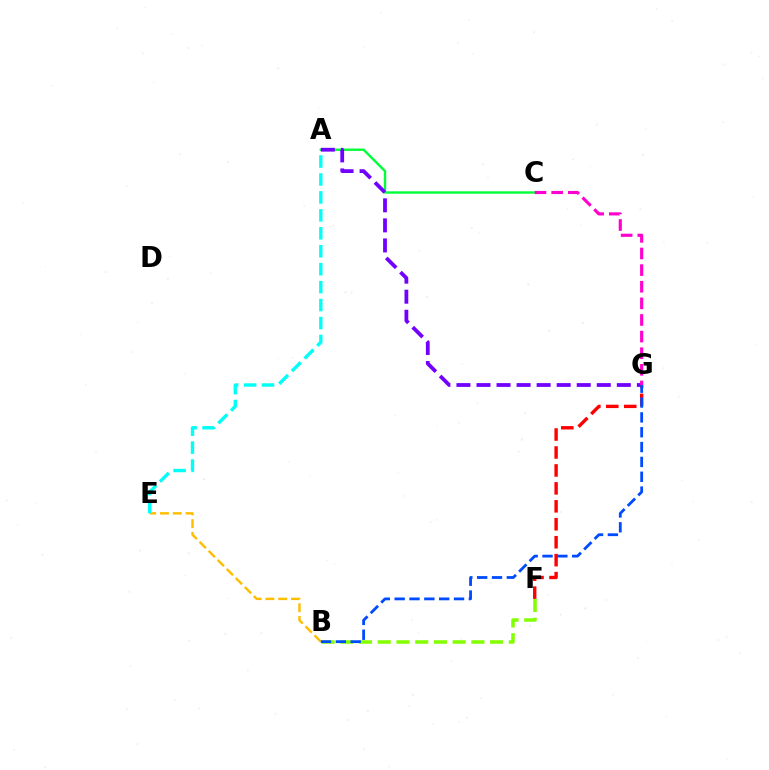{('B', 'E'): [{'color': '#ffbd00', 'line_style': 'dashed', 'thickness': 1.74}], ('A', 'C'): [{'color': '#00ff39', 'line_style': 'solid', 'thickness': 1.72}], ('A', 'E'): [{'color': '#00fff6', 'line_style': 'dashed', 'thickness': 2.44}], ('A', 'G'): [{'color': '#7200ff', 'line_style': 'dashed', 'thickness': 2.72}], ('F', 'G'): [{'color': '#ff0000', 'line_style': 'dashed', 'thickness': 2.44}], ('C', 'G'): [{'color': '#ff00cf', 'line_style': 'dashed', 'thickness': 2.26}], ('B', 'F'): [{'color': '#84ff00', 'line_style': 'dashed', 'thickness': 2.54}], ('B', 'G'): [{'color': '#004bff', 'line_style': 'dashed', 'thickness': 2.02}]}